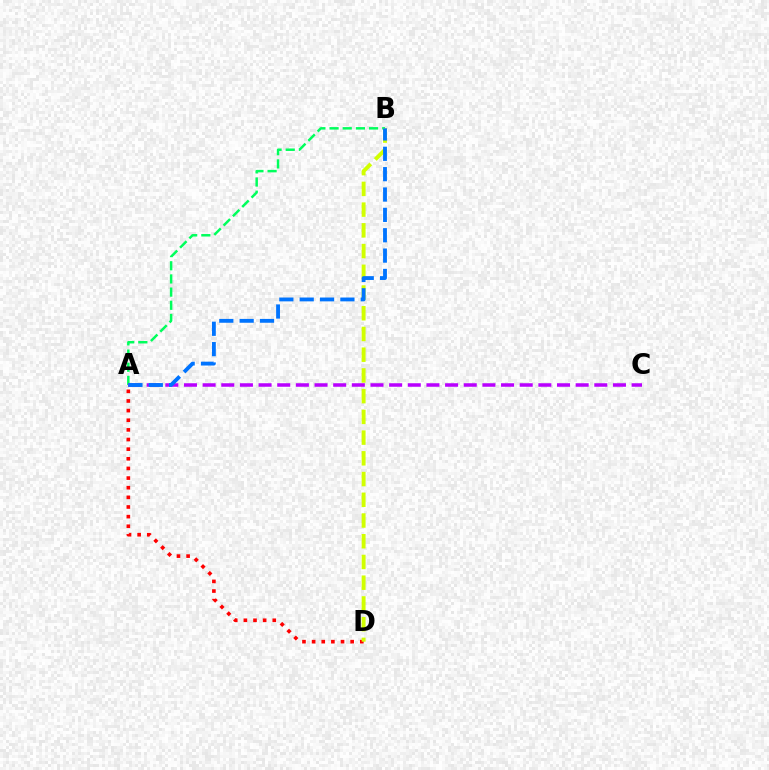{('A', 'B'): [{'color': '#00ff5c', 'line_style': 'dashed', 'thickness': 1.79}, {'color': '#0074ff', 'line_style': 'dashed', 'thickness': 2.77}], ('A', 'C'): [{'color': '#b900ff', 'line_style': 'dashed', 'thickness': 2.53}], ('A', 'D'): [{'color': '#ff0000', 'line_style': 'dotted', 'thickness': 2.62}], ('B', 'D'): [{'color': '#d1ff00', 'line_style': 'dashed', 'thickness': 2.82}]}